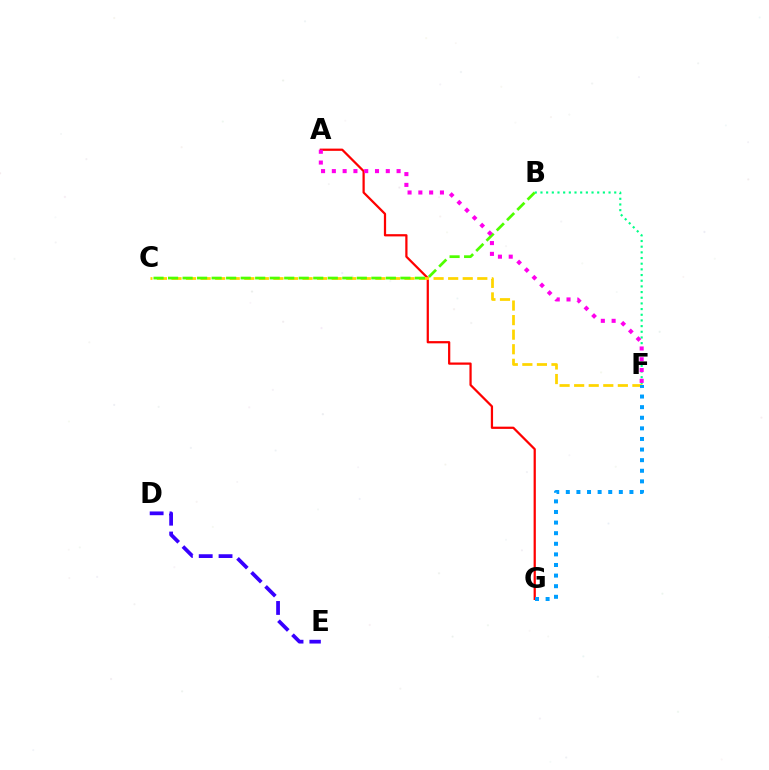{('D', 'E'): [{'color': '#3700ff', 'line_style': 'dashed', 'thickness': 2.69}], ('A', 'G'): [{'color': '#ff0000', 'line_style': 'solid', 'thickness': 1.61}], ('C', 'F'): [{'color': '#ffd500', 'line_style': 'dashed', 'thickness': 1.98}], ('B', 'F'): [{'color': '#00ff86', 'line_style': 'dotted', 'thickness': 1.54}], ('B', 'C'): [{'color': '#4fff00', 'line_style': 'dashed', 'thickness': 1.97}], ('F', 'G'): [{'color': '#009eff', 'line_style': 'dotted', 'thickness': 2.88}], ('A', 'F'): [{'color': '#ff00ed', 'line_style': 'dotted', 'thickness': 2.93}]}